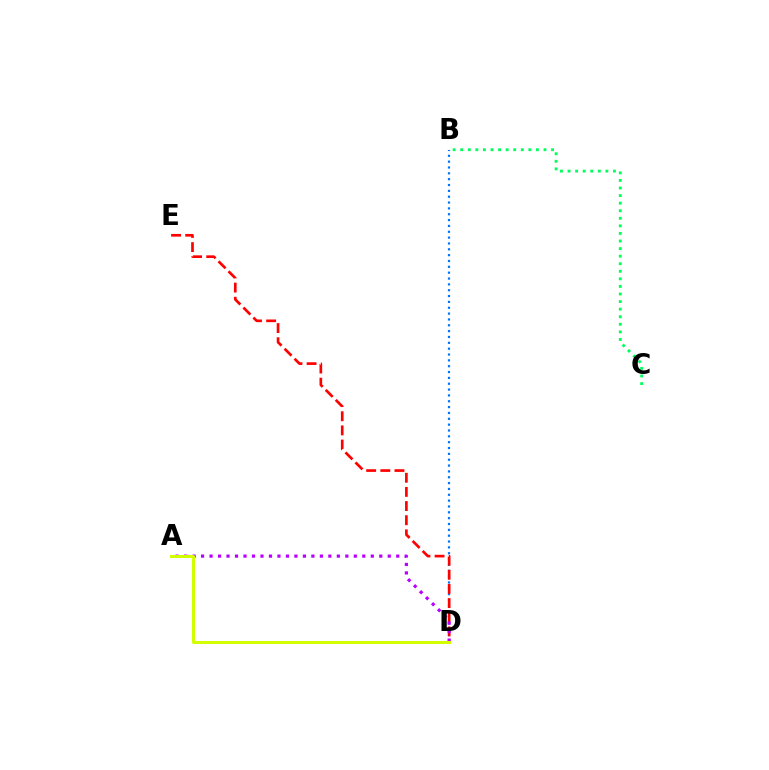{('B', 'D'): [{'color': '#0074ff', 'line_style': 'dotted', 'thickness': 1.59}], ('B', 'C'): [{'color': '#00ff5c', 'line_style': 'dotted', 'thickness': 2.06}], ('D', 'E'): [{'color': '#ff0000', 'line_style': 'dashed', 'thickness': 1.92}], ('A', 'D'): [{'color': '#b900ff', 'line_style': 'dotted', 'thickness': 2.31}, {'color': '#d1ff00', 'line_style': 'solid', 'thickness': 2.18}]}